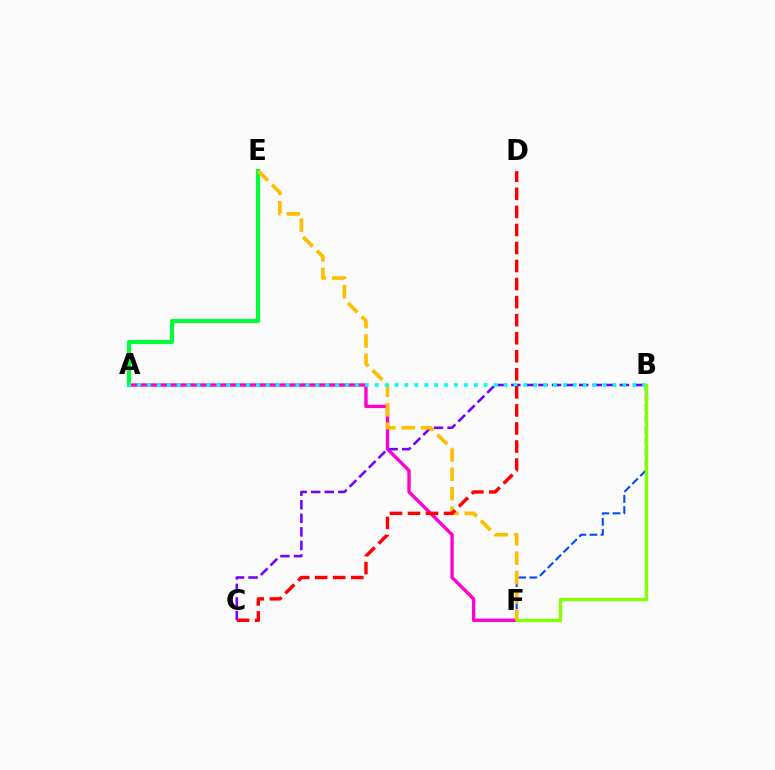{('A', 'F'): [{'color': '#ff00cf', 'line_style': 'solid', 'thickness': 2.42}], ('A', 'E'): [{'color': '#00ff39', 'line_style': 'solid', 'thickness': 2.95}], ('B', 'C'): [{'color': '#7200ff', 'line_style': 'dashed', 'thickness': 1.84}], ('B', 'F'): [{'color': '#004bff', 'line_style': 'dashed', 'thickness': 1.51}, {'color': '#84ff00', 'line_style': 'solid', 'thickness': 2.41}], ('E', 'F'): [{'color': '#ffbd00', 'line_style': 'dashed', 'thickness': 2.64}], ('A', 'B'): [{'color': '#00fff6', 'line_style': 'dotted', 'thickness': 2.69}], ('C', 'D'): [{'color': '#ff0000', 'line_style': 'dashed', 'thickness': 2.45}]}